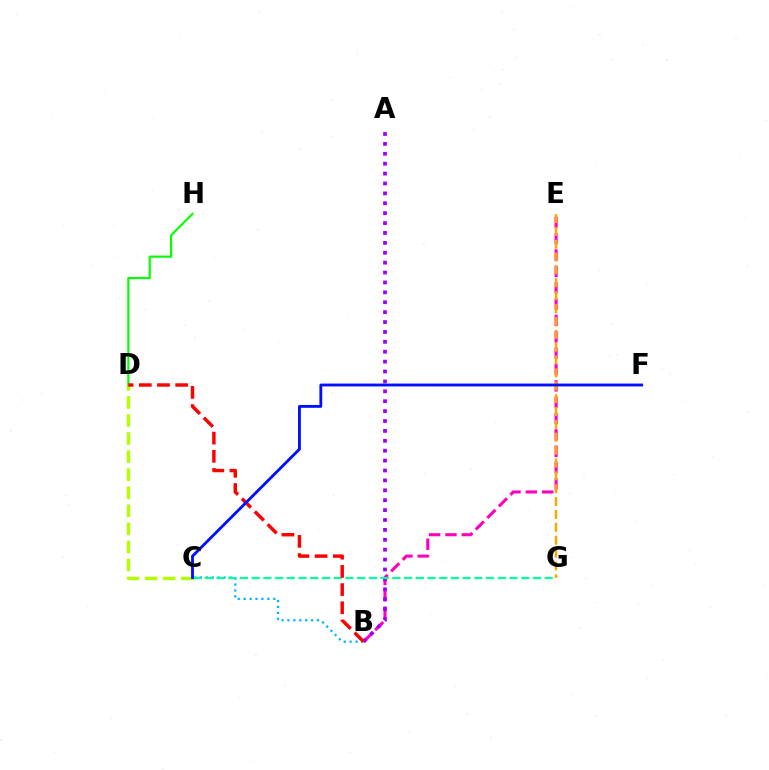{('C', 'D'): [{'color': '#b3ff00', 'line_style': 'dashed', 'thickness': 2.45}], ('B', 'E'): [{'color': '#ff00bd', 'line_style': 'dashed', 'thickness': 2.22}], ('B', 'C'): [{'color': '#00b5ff', 'line_style': 'dotted', 'thickness': 1.61}], ('A', 'B'): [{'color': '#9b00ff', 'line_style': 'dotted', 'thickness': 2.69}], ('C', 'G'): [{'color': '#00ff9d', 'line_style': 'dashed', 'thickness': 1.59}], ('E', 'G'): [{'color': '#ffa500', 'line_style': 'dashed', 'thickness': 1.75}], ('D', 'H'): [{'color': '#08ff00', 'line_style': 'solid', 'thickness': 1.57}], ('B', 'D'): [{'color': '#ff0000', 'line_style': 'dashed', 'thickness': 2.47}], ('C', 'F'): [{'color': '#0010ff', 'line_style': 'solid', 'thickness': 2.05}]}